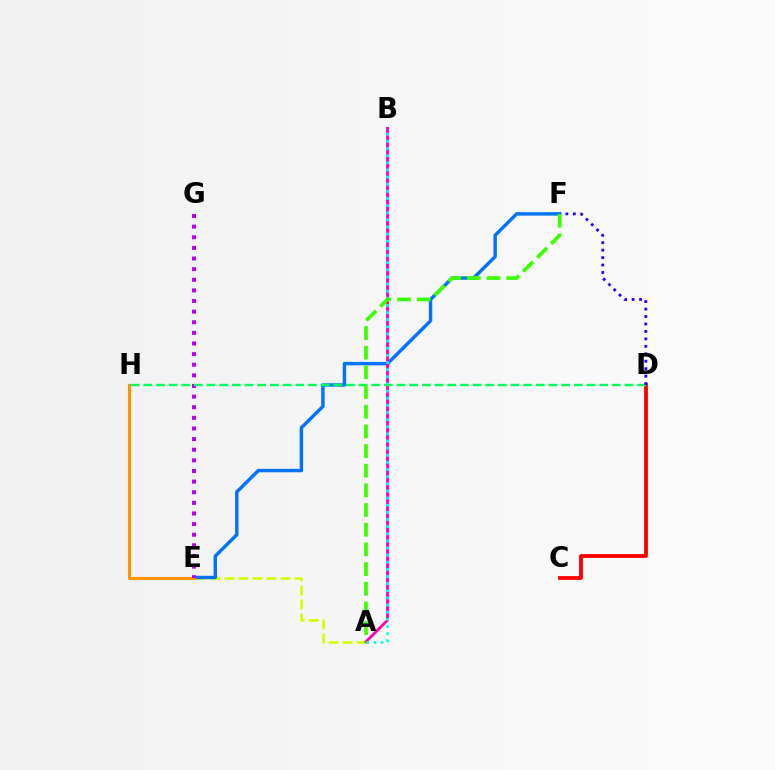{('C', 'D'): [{'color': '#ff0000', 'line_style': 'solid', 'thickness': 2.74}], ('A', 'E'): [{'color': '#d1ff00', 'line_style': 'dashed', 'thickness': 1.9}], ('E', 'F'): [{'color': '#0074ff', 'line_style': 'solid', 'thickness': 2.48}], ('E', 'H'): [{'color': '#ff9400', 'line_style': 'solid', 'thickness': 2.25}], ('E', 'G'): [{'color': '#b900ff', 'line_style': 'dotted', 'thickness': 2.89}], ('A', 'B'): [{'color': '#ff00ac', 'line_style': 'solid', 'thickness': 2.01}, {'color': '#00fff6', 'line_style': 'dotted', 'thickness': 1.94}], ('D', 'H'): [{'color': '#00ff5c', 'line_style': 'dashed', 'thickness': 1.72}], ('D', 'F'): [{'color': '#2500ff', 'line_style': 'dotted', 'thickness': 2.02}], ('A', 'F'): [{'color': '#3dff00', 'line_style': 'dashed', 'thickness': 2.67}]}